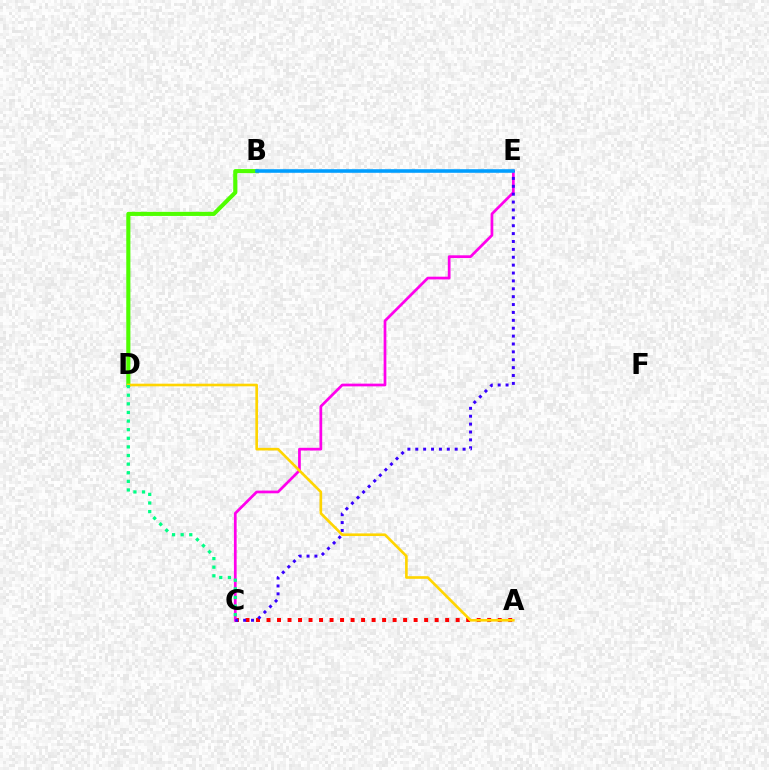{('A', 'C'): [{'color': '#ff0000', 'line_style': 'dotted', 'thickness': 2.86}], ('B', 'D'): [{'color': '#4fff00', 'line_style': 'solid', 'thickness': 2.96}], ('C', 'E'): [{'color': '#ff00ed', 'line_style': 'solid', 'thickness': 1.97}, {'color': '#3700ff', 'line_style': 'dotted', 'thickness': 2.14}], ('A', 'D'): [{'color': '#ffd500', 'line_style': 'solid', 'thickness': 1.89}], ('B', 'E'): [{'color': '#009eff', 'line_style': 'solid', 'thickness': 2.58}], ('C', 'D'): [{'color': '#00ff86', 'line_style': 'dotted', 'thickness': 2.34}]}